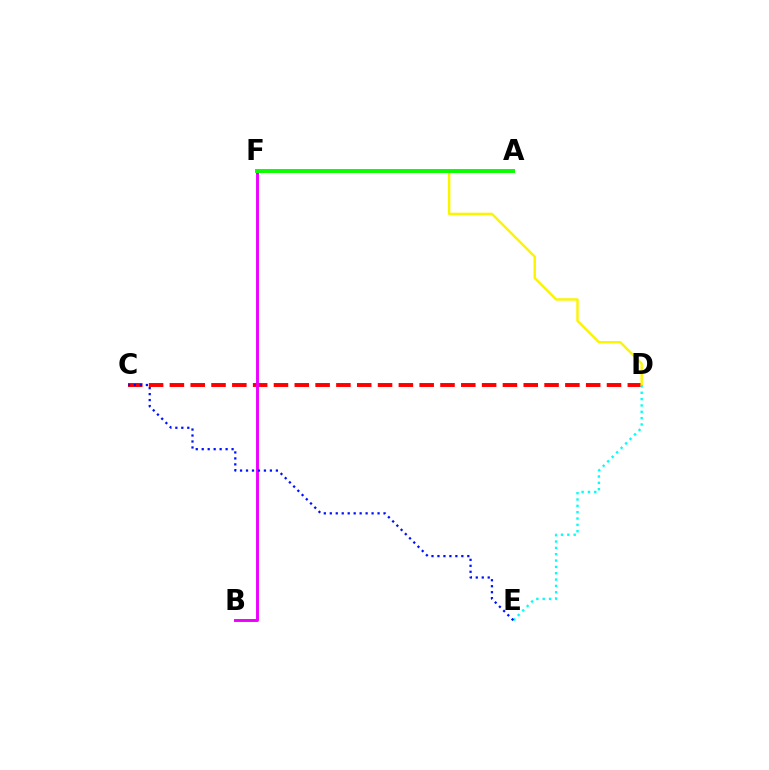{('C', 'D'): [{'color': '#ff0000', 'line_style': 'dashed', 'thickness': 2.83}], ('B', 'F'): [{'color': '#ee00ff', 'line_style': 'solid', 'thickness': 2.1}], ('D', 'F'): [{'color': '#fcf500', 'line_style': 'solid', 'thickness': 1.74}], ('D', 'E'): [{'color': '#00fff6', 'line_style': 'dotted', 'thickness': 1.72}], ('A', 'F'): [{'color': '#08ff00', 'line_style': 'solid', 'thickness': 2.83}], ('C', 'E'): [{'color': '#0010ff', 'line_style': 'dotted', 'thickness': 1.62}]}